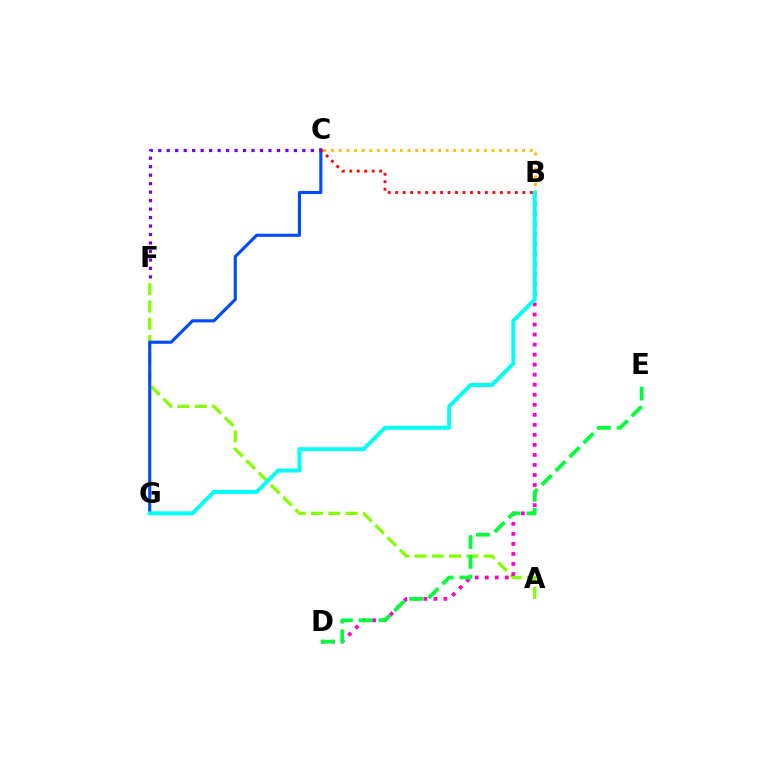{('A', 'F'): [{'color': '#84ff00', 'line_style': 'dashed', 'thickness': 2.35}], ('B', 'C'): [{'color': '#ffbd00', 'line_style': 'dotted', 'thickness': 2.08}, {'color': '#ff0000', 'line_style': 'dotted', 'thickness': 2.03}], ('C', 'G'): [{'color': '#004bff', 'line_style': 'solid', 'thickness': 2.24}], ('B', 'D'): [{'color': '#ff00cf', 'line_style': 'dotted', 'thickness': 2.73}], ('B', 'G'): [{'color': '#00fff6', 'line_style': 'solid', 'thickness': 2.85}], ('D', 'E'): [{'color': '#00ff39', 'line_style': 'dashed', 'thickness': 2.68}], ('C', 'F'): [{'color': '#7200ff', 'line_style': 'dotted', 'thickness': 2.3}]}